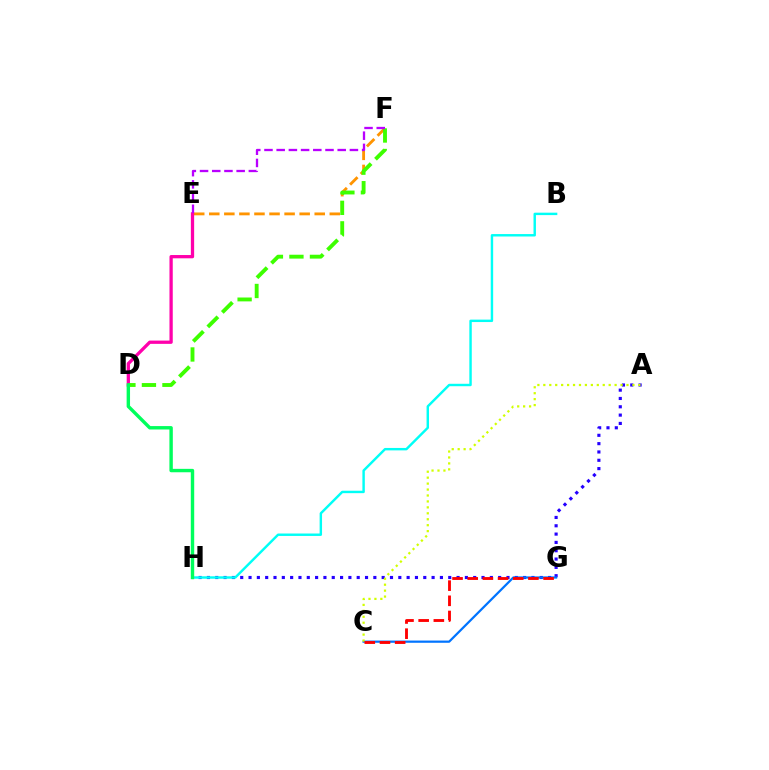{('A', 'H'): [{'color': '#2500ff', 'line_style': 'dotted', 'thickness': 2.26}], ('E', 'F'): [{'color': '#ff9400', 'line_style': 'dashed', 'thickness': 2.05}, {'color': '#b900ff', 'line_style': 'dashed', 'thickness': 1.66}], ('C', 'G'): [{'color': '#0074ff', 'line_style': 'solid', 'thickness': 1.6}, {'color': '#ff0000', 'line_style': 'dashed', 'thickness': 2.06}], ('A', 'C'): [{'color': '#d1ff00', 'line_style': 'dotted', 'thickness': 1.61}], ('B', 'H'): [{'color': '#00fff6', 'line_style': 'solid', 'thickness': 1.75}], ('D', 'E'): [{'color': '#ff00ac', 'line_style': 'solid', 'thickness': 2.36}], ('D', 'F'): [{'color': '#3dff00', 'line_style': 'dashed', 'thickness': 2.79}], ('D', 'H'): [{'color': '#00ff5c', 'line_style': 'solid', 'thickness': 2.46}]}